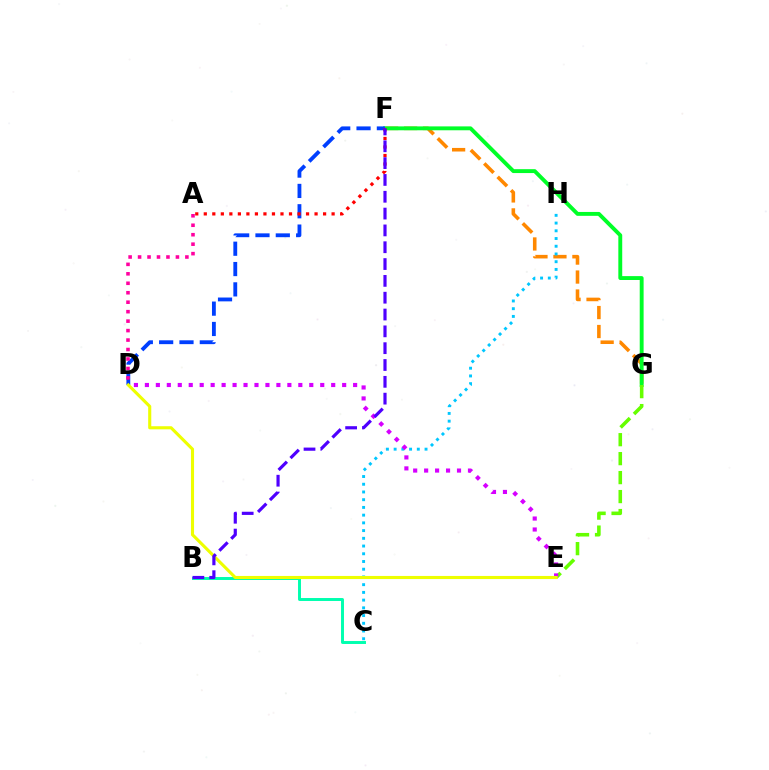{('F', 'G'): [{'color': '#ff8800', 'line_style': 'dashed', 'thickness': 2.58}, {'color': '#00ff27', 'line_style': 'solid', 'thickness': 2.8}], ('C', 'H'): [{'color': '#00c7ff', 'line_style': 'dotted', 'thickness': 2.1}], ('B', 'C'): [{'color': '#00ffaf', 'line_style': 'solid', 'thickness': 2.13}], ('D', 'F'): [{'color': '#003fff', 'line_style': 'dashed', 'thickness': 2.76}], ('A', 'F'): [{'color': '#ff0000', 'line_style': 'dotted', 'thickness': 2.32}], ('E', 'G'): [{'color': '#66ff00', 'line_style': 'dashed', 'thickness': 2.58}], ('D', 'E'): [{'color': '#d600ff', 'line_style': 'dotted', 'thickness': 2.98}, {'color': '#eeff00', 'line_style': 'solid', 'thickness': 2.23}], ('A', 'D'): [{'color': '#ff00a0', 'line_style': 'dotted', 'thickness': 2.57}], ('B', 'F'): [{'color': '#4f00ff', 'line_style': 'dashed', 'thickness': 2.29}]}